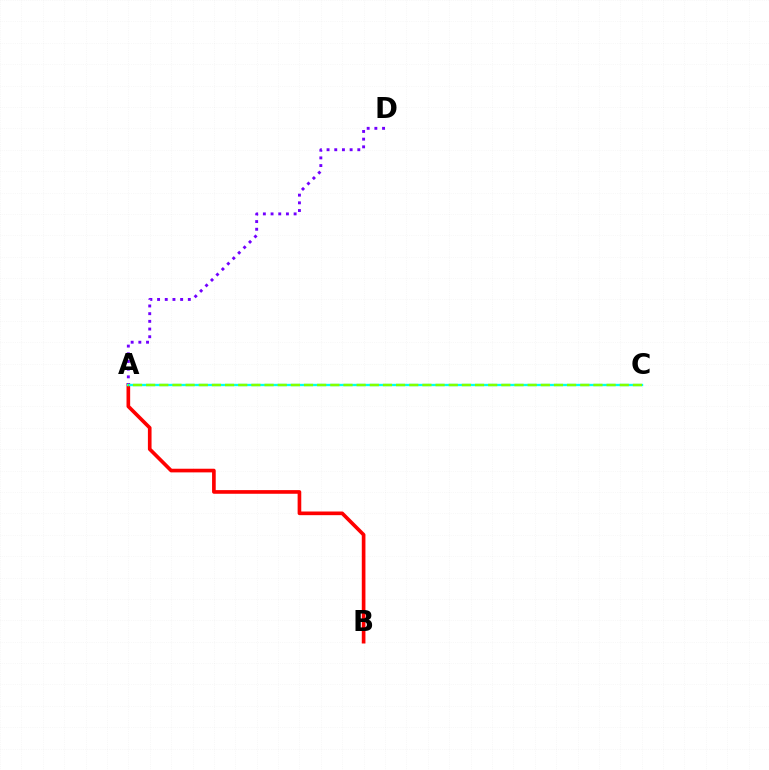{('A', 'B'): [{'color': '#ff0000', 'line_style': 'solid', 'thickness': 2.63}], ('A', 'D'): [{'color': '#7200ff', 'line_style': 'dotted', 'thickness': 2.09}], ('A', 'C'): [{'color': '#00fff6', 'line_style': 'solid', 'thickness': 1.69}, {'color': '#84ff00', 'line_style': 'dashed', 'thickness': 1.79}]}